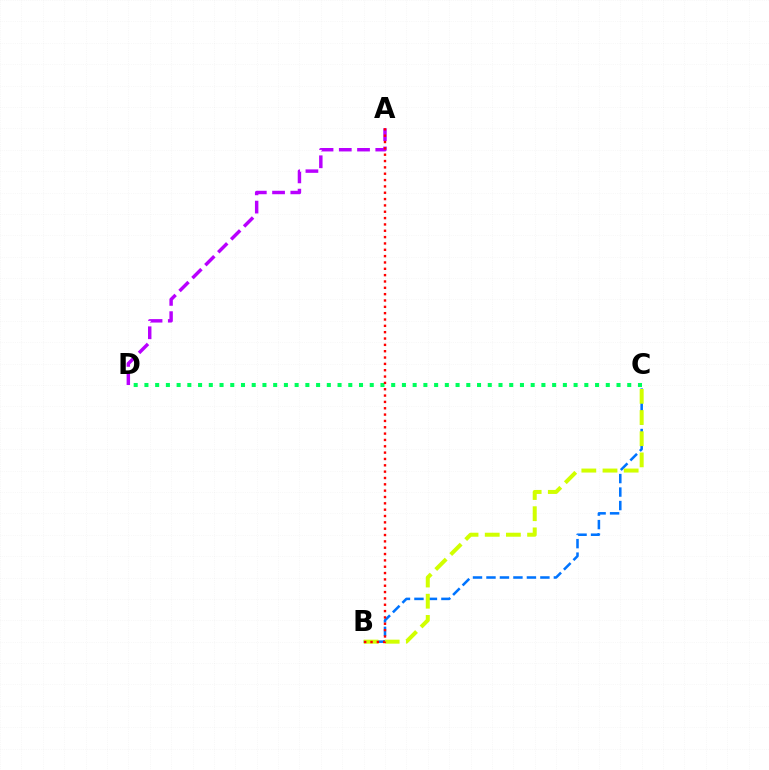{('B', 'C'): [{'color': '#0074ff', 'line_style': 'dashed', 'thickness': 1.83}, {'color': '#d1ff00', 'line_style': 'dashed', 'thickness': 2.88}], ('A', 'D'): [{'color': '#b900ff', 'line_style': 'dashed', 'thickness': 2.48}], ('C', 'D'): [{'color': '#00ff5c', 'line_style': 'dotted', 'thickness': 2.92}], ('A', 'B'): [{'color': '#ff0000', 'line_style': 'dotted', 'thickness': 1.72}]}